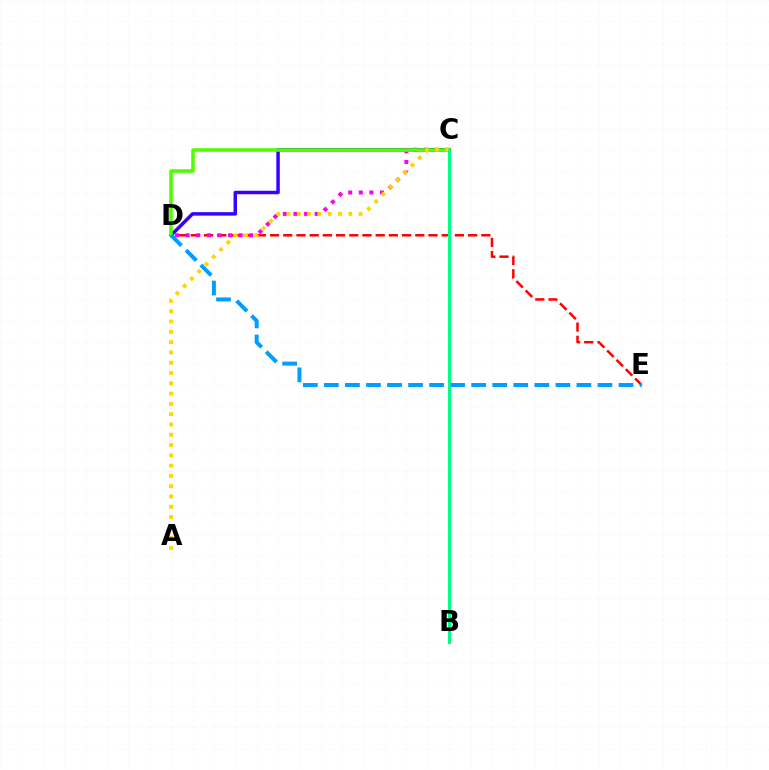{('C', 'D'): [{'color': '#3700ff', 'line_style': 'solid', 'thickness': 2.51}, {'color': '#ff00ed', 'line_style': 'dotted', 'thickness': 2.88}, {'color': '#4fff00', 'line_style': 'solid', 'thickness': 2.55}], ('D', 'E'): [{'color': '#ff0000', 'line_style': 'dashed', 'thickness': 1.79}, {'color': '#009eff', 'line_style': 'dashed', 'thickness': 2.86}], ('A', 'C'): [{'color': '#ffd500', 'line_style': 'dotted', 'thickness': 2.8}], ('B', 'C'): [{'color': '#00ff86', 'line_style': 'solid', 'thickness': 2.17}]}